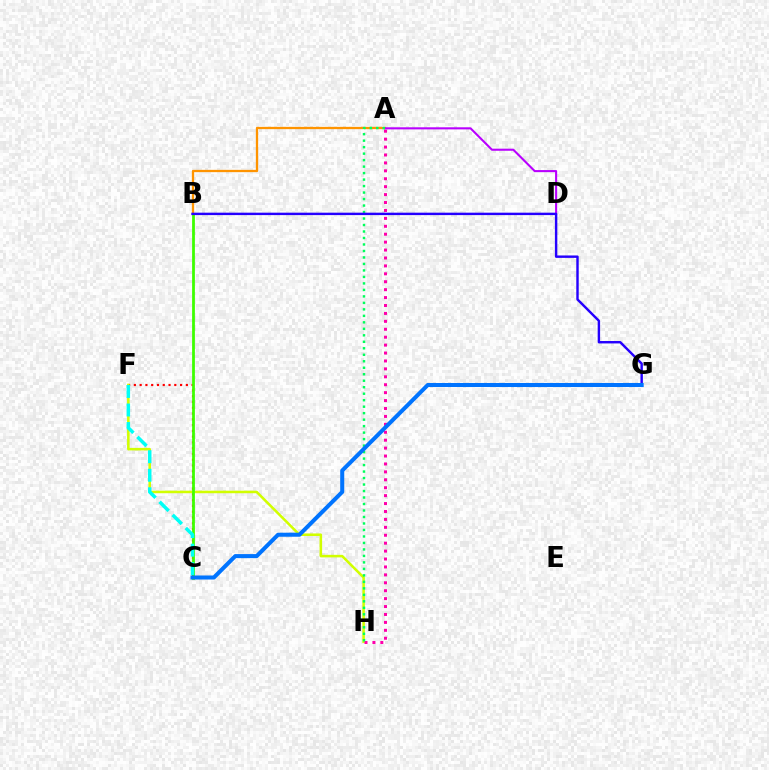{('C', 'F'): [{'color': '#ff0000', 'line_style': 'dotted', 'thickness': 1.57}, {'color': '#00fff6', 'line_style': 'dashed', 'thickness': 2.52}], ('F', 'H'): [{'color': '#d1ff00', 'line_style': 'solid', 'thickness': 1.84}], ('A', 'H'): [{'color': '#ff00ac', 'line_style': 'dotted', 'thickness': 2.15}, {'color': '#00ff5c', 'line_style': 'dotted', 'thickness': 1.76}], ('A', 'B'): [{'color': '#ff9400', 'line_style': 'solid', 'thickness': 1.65}], ('B', 'C'): [{'color': '#3dff00', 'line_style': 'solid', 'thickness': 2.0}], ('A', 'D'): [{'color': '#b900ff', 'line_style': 'solid', 'thickness': 1.5}], ('B', 'G'): [{'color': '#2500ff', 'line_style': 'solid', 'thickness': 1.74}], ('C', 'G'): [{'color': '#0074ff', 'line_style': 'solid', 'thickness': 2.91}]}